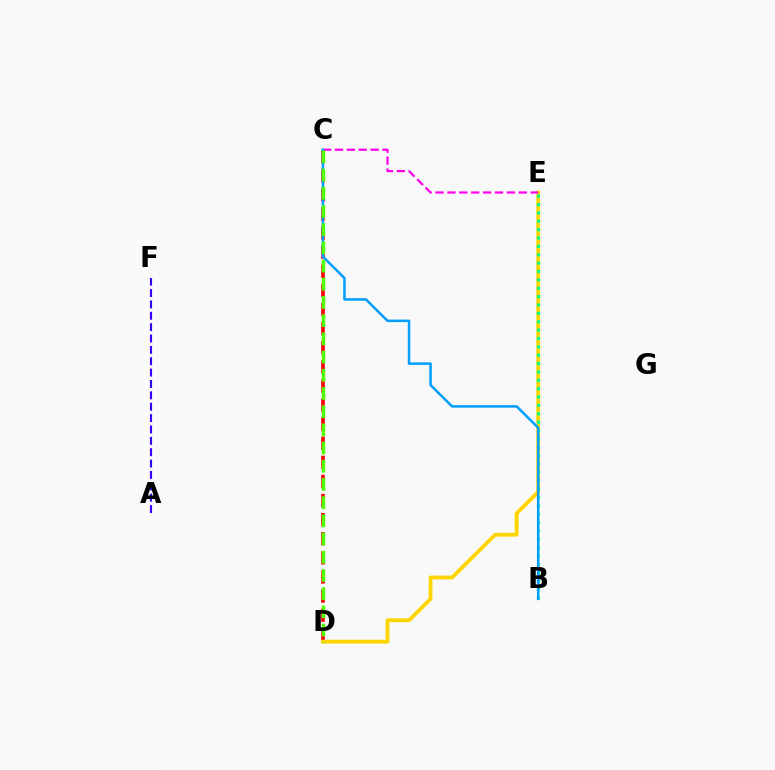{('C', 'D'): [{'color': '#ff0000', 'line_style': 'dashed', 'thickness': 2.6}, {'color': '#4fff00', 'line_style': 'dashed', 'thickness': 2.47}], ('D', 'E'): [{'color': '#ffd500', 'line_style': 'solid', 'thickness': 2.75}], ('B', 'E'): [{'color': '#00ff86', 'line_style': 'dotted', 'thickness': 2.27}], ('C', 'E'): [{'color': '#ff00ed', 'line_style': 'dashed', 'thickness': 1.62}], ('B', 'C'): [{'color': '#009eff', 'line_style': 'solid', 'thickness': 1.81}], ('A', 'F'): [{'color': '#3700ff', 'line_style': 'dashed', 'thickness': 1.54}]}